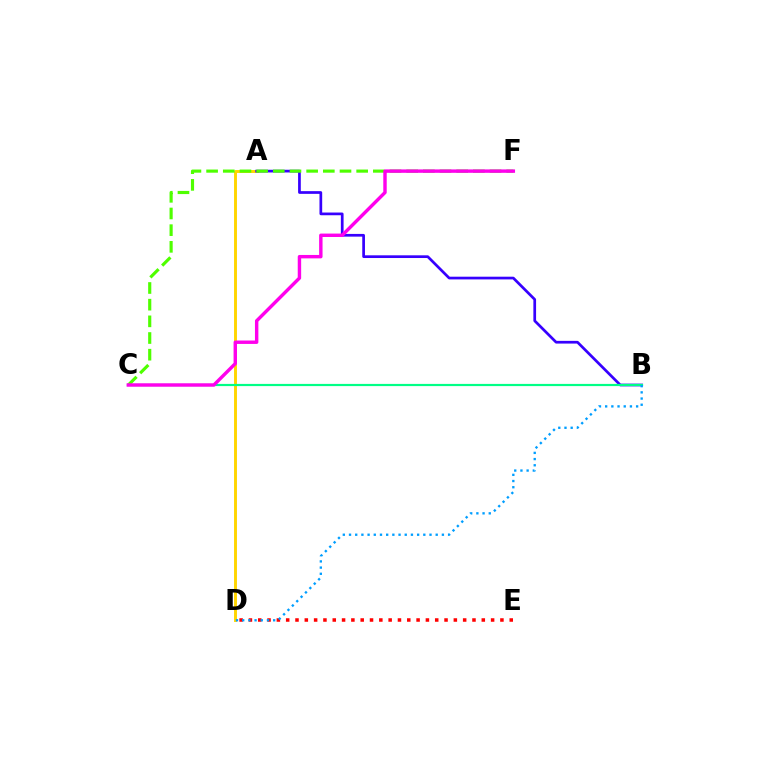{('A', 'D'): [{'color': '#ffd500', 'line_style': 'solid', 'thickness': 2.1}], ('A', 'B'): [{'color': '#3700ff', 'line_style': 'solid', 'thickness': 1.95}], ('B', 'C'): [{'color': '#00ff86', 'line_style': 'solid', 'thickness': 1.58}], ('D', 'E'): [{'color': '#ff0000', 'line_style': 'dotted', 'thickness': 2.53}], ('B', 'D'): [{'color': '#009eff', 'line_style': 'dotted', 'thickness': 1.68}], ('C', 'F'): [{'color': '#4fff00', 'line_style': 'dashed', 'thickness': 2.27}, {'color': '#ff00ed', 'line_style': 'solid', 'thickness': 2.46}]}